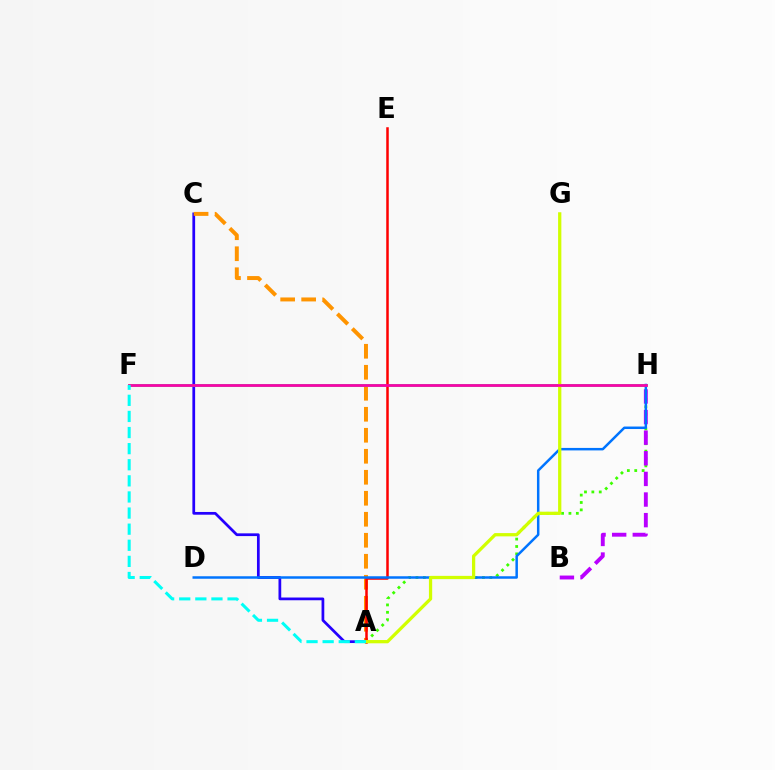{('A', 'H'): [{'color': '#3dff00', 'line_style': 'dotted', 'thickness': 2.01}], ('A', 'C'): [{'color': '#2500ff', 'line_style': 'solid', 'thickness': 1.97}, {'color': '#ff9400', 'line_style': 'dashed', 'thickness': 2.85}], ('B', 'H'): [{'color': '#b900ff', 'line_style': 'dashed', 'thickness': 2.8}], ('F', 'H'): [{'color': '#00ff5c', 'line_style': 'solid', 'thickness': 1.95}, {'color': '#ff00ac', 'line_style': 'solid', 'thickness': 1.96}], ('A', 'E'): [{'color': '#ff0000', 'line_style': 'solid', 'thickness': 1.81}], ('D', 'H'): [{'color': '#0074ff', 'line_style': 'solid', 'thickness': 1.79}], ('A', 'G'): [{'color': '#d1ff00', 'line_style': 'solid', 'thickness': 2.35}], ('A', 'F'): [{'color': '#00fff6', 'line_style': 'dashed', 'thickness': 2.19}]}